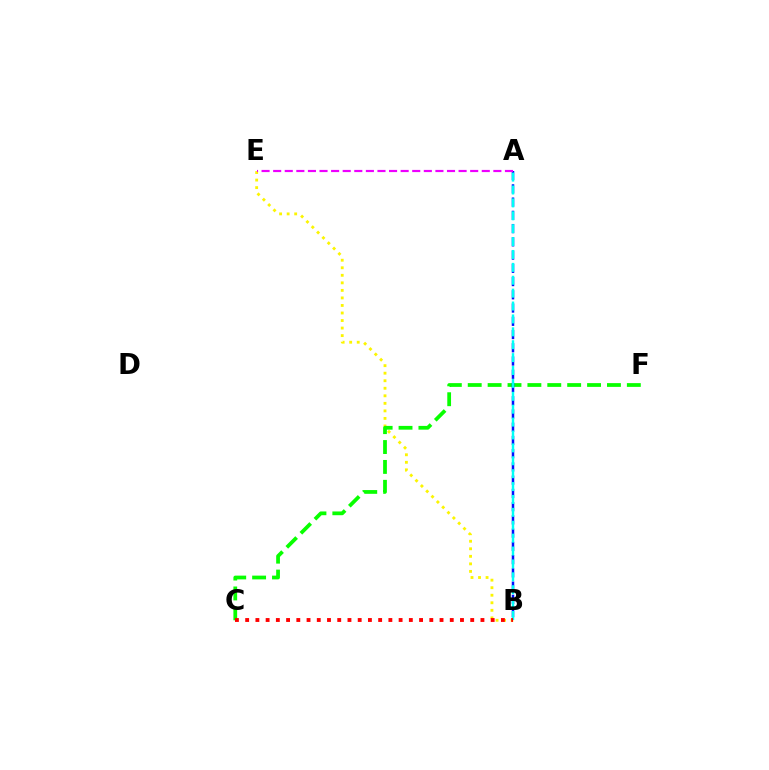{('B', 'E'): [{'color': '#fcf500', 'line_style': 'dotted', 'thickness': 2.05}], ('C', 'F'): [{'color': '#08ff00', 'line_style': 'dashed', 'thickness': 2.7}], ('A', 'B'): [{'color': '#0010ff', 'line_style': 'dashed', 'thickness': 1.8}, {'color': '#00fff6', 'line_style': 'dashed', 'thickness': 1.75}], ('B', 'C'): [{'color': '#ff0000', 'line_style': 'dotted', 'thickness': 2.78}], ('A', 'E'): [{'color': '#ee00ff', 'line_style': 'dashed', 'thickness': 1.57}]}